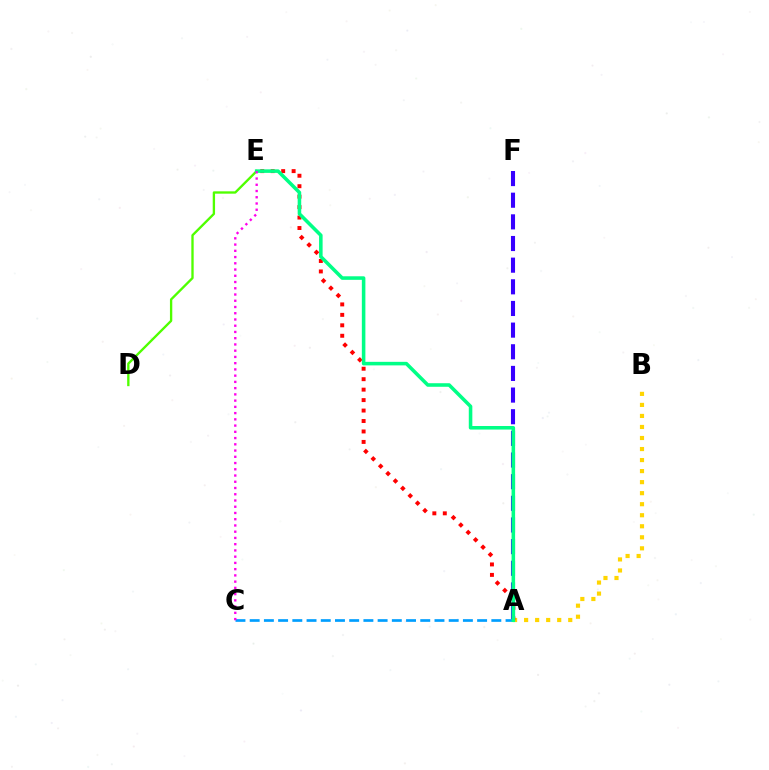{('A', 'B'): [{'color': '#ffd500', 'line_style': 'dotted', 'thickness': 3.0}], ('A', 'E'): [{'color': '#ff0000', 'line_style': 'dotted', 'thickness': 2.84}, {'color': '#00ff86', 'line_style': 'solid', 'thickness': 2.56}], ('A', 'F'): [{'color': '#3700ff', 'line_style': 'dashed', 'thickness': 2.94}], ('D', 'E'): [{'color': '#4fff00', 'line_style': 'solid', 'thickness': 1.69}], ('A', 'C'): [{'color': '#009eff', 'line_style': 'dashed', 'thickness': 1.93}], ('C', 'E'): [{'color': '#ff00ed', 'line_style': 'dotted', 'thickness': 1.7}]}